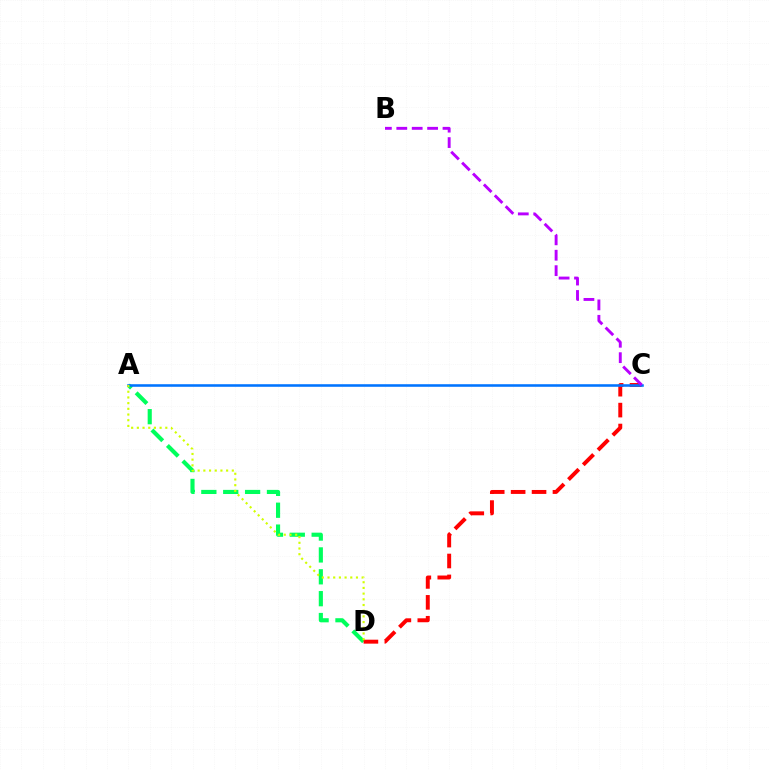{('A', 'D'): [{'color': '#00ff5c', 'line_style': 'dashed', 'thickness': 2.97}, {'color': '#d1ff00', 'line_style': 'dotted', 'thickness': 1.55}], ('C', 'D'): [{'color': '#ff0000', 'line_style': 'dashed', 'thickness': 2.84}], ('A', 'C'): [{'color': '#0074ff', 'line_style': 'solid', 'thickness': 1.85}], ('B', 'C'): [{'color': '#b900ff', 'line_style': 'dashed', 'thickness': 2.09}]}